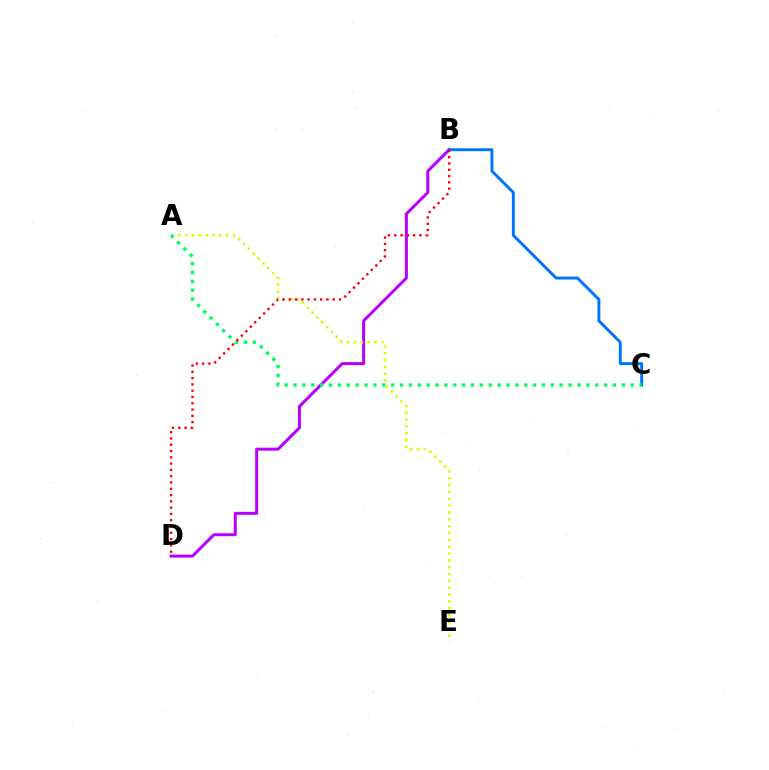{('B', 'D'): [{'color': '#b900ff', 'line_style': 'solid', 'thickness': 2.16}, {'color': '#ff0000', 'line_style': 'dotted', 'thickness': 1.71}], ('A', 'E'): [{'color': '#d1ff00', 'line_style': 'dotted', 'thickness': 1.86}], ('B', 'C'): [{'color': '#0074ff', 'line_style': 'solid', 'thickness': 2.11}], ('A', 'C'): [{'color': '#00ff5c', 'line_style': 'dotted', 'thickness': 2.41}]}